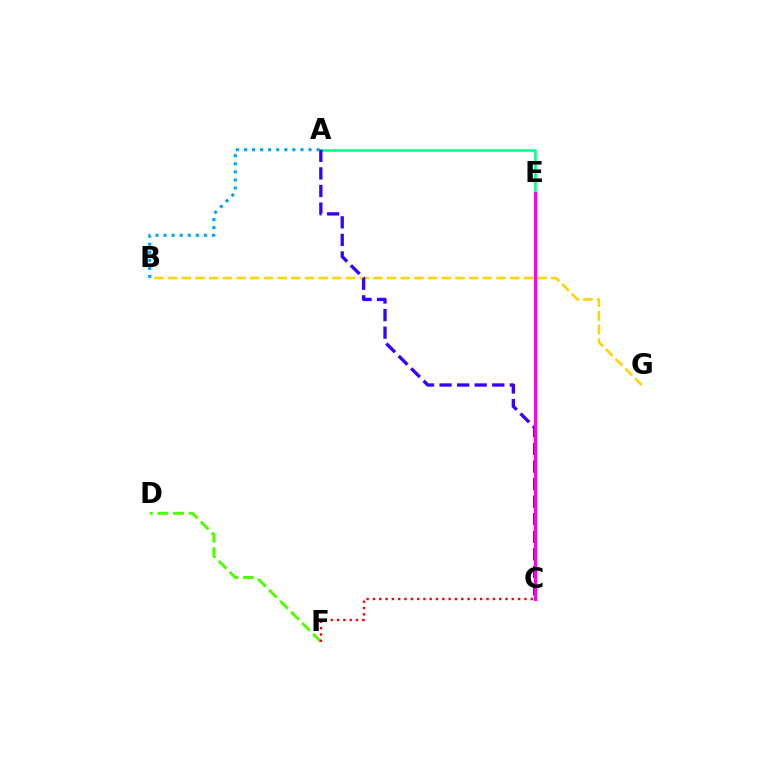{('A', 'B'): [{'color': '#009eff', 'line_style': 'dotted', 'thickness': 2.19}], ('D', 'F'): [{'color': '#4fff00', 'line_style': 'dashed', 'thickness': 2.12}], ('B', 'G'): [{'color': '#ffd500', 'line_style': 'dashed', 'thickness': 1.86}], ('A', 'E'): [{'color': '#00ff86', 'line_style': 'solid', 'thickness': 1.85}], ('A', 'C'): [{'color': '#3700ff', 'line_style': 'dashed', 'thickness': 2.39}], ('C', 'F'): [{'color': '#ff0000', 'line_style': 'dotted', 'thickness': 1.72}], ('C', 'E'): [{'color': '#ff00ed', 'line_style': 'solid', 'thickness': 2.2}]}